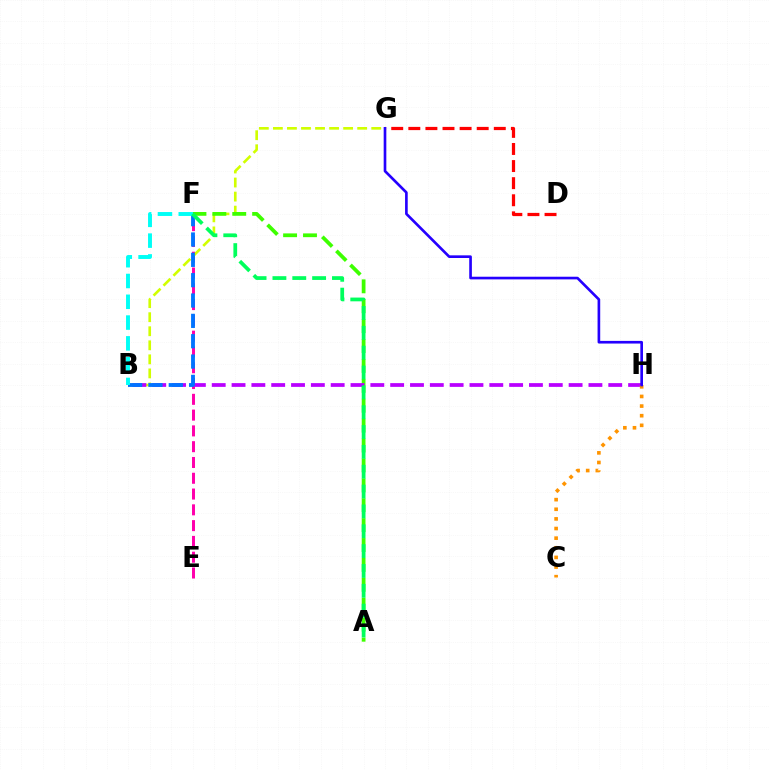{('E', 'F'): [{'color': '#ff00ac', 'line_style': 'dashed', 'thickness': 2.14}], ('B', 'G'): [{'color': '#d1ff00', 'line_style': 'dashed', 'thickness': 1.91}], ('A', 'F'): [{'color': '#3dff00', 'line_style': 'dashed', 'thickness': 2.7}, {'color': '#00ff5c', 'line_style': 'dashed', 'thickness': 2.7}], ('B', 'H'): [{'color': '#b900ff', 'line_style': 'dashed', 'thickness': 2.69}], ('C', 'H'): [{'color': '#ff9400', 'line_style': 'dotted', 'thickness': 2.62}], ('B', 'F'): [{'color': '#0074ff', 'line_style': 'dashed', 'thickness': 2.76}, {'color': '#00fff6', 'line_style': 'dashed', 'thickness': 2.82}], ('D', 'G'): [{'color': '#ff0000', 'line_style': 'dashed', 'thickness': 2.32}], ('G', 'H'): [{'color': '#2500ff', 'line_style': 'solid', 'thickness': 1.91}]}